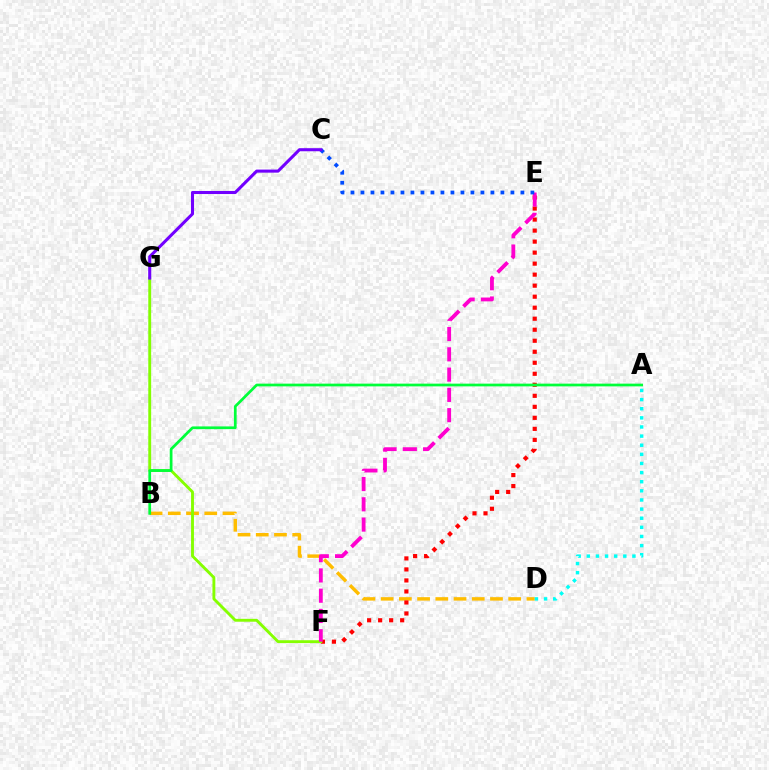{('B', 'D'): [{'color': '#ffbd00', 'line_style': 'dashed', 'thickness': 2.48}], ('E', 'F'): [{'color': '#ff0000', 'line_style': 'dotted', 'thickness': 2.99}, {'color': '#ff00cf', 'line_style': 'dashed', 'thickness': 2.75}], ('F', 'G'): [{'color': '#84ff00', 'line_style': 'solid', 'thickness': 2.07}], ('C', 'E'): [{'color': '#004bff', 'line_style': 'dotted', 'thickness': 2.72}], ('A', 'B'): [{'color': '#00ff39', 'line_style': 'solid', 'thickness': 1.96}], ('C', 'G'): [{'color': '#7200ff', 'line_style': 'solid', 'thickness': 2.21}], ('A', 'D'): [{'color': '#00fff6', 'line_style': 'dotted', 'thickness': 2.48}]}